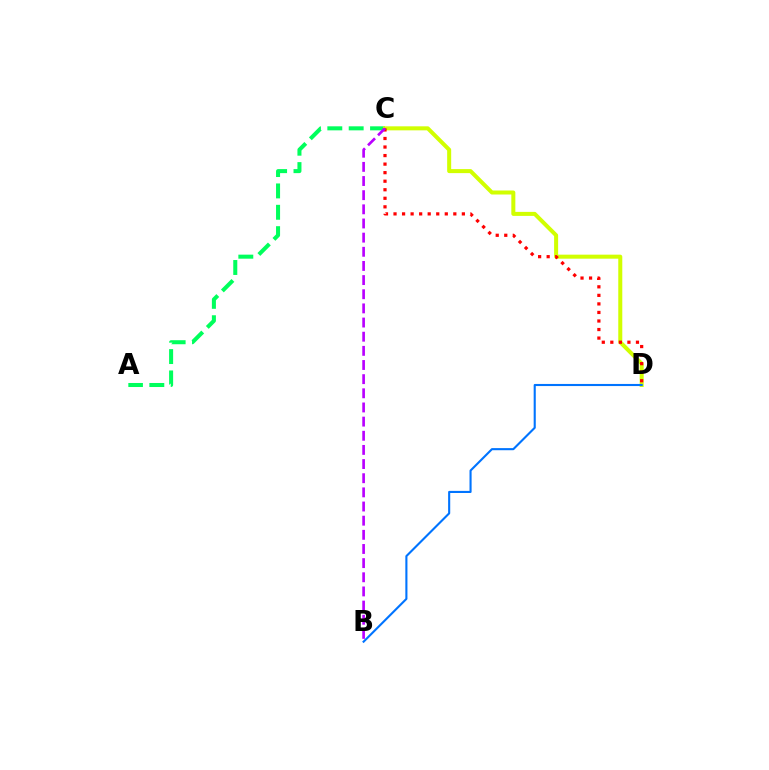{('A', 'C'): [{'color': '#00ff5c', 'line_style': 'dashed', 'thickness': 2.9}], ('C', 'D'): [{'color': '#d1ff00', 'line_style': 'solid', 'thickness': 2.89}, {'color': '#ff0000', 'line_style': 'dotted', 'thickness': 2.32}], ('B', 'D'): [{'color': '#0074ff', 'line_style': 'solid', 'thickness': 1.52}], ('B', 'C'): [{'color': '#b900ff', 'line_style': 'dashed', 'thickness': 1.92}]}